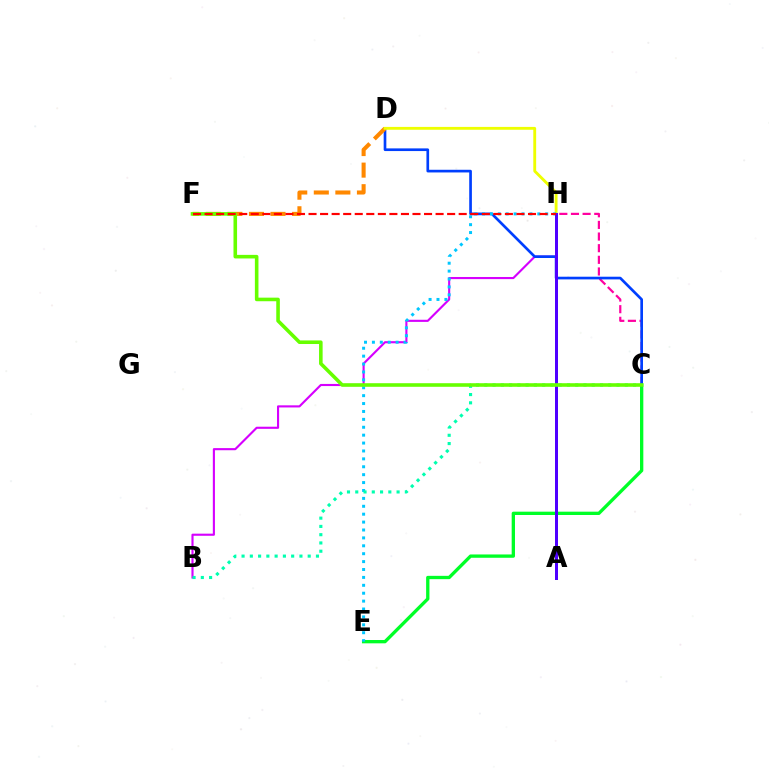{('B', 'H'): [{'color': '#d600ff', 'line_style': 'solid', 'thickness': 1.53}], ('C', 'E'): [{'color': '#00ff27', 'line_style': 'solid', 'thickness': 2.39}], ('C', 'H'): [{'color': '#ff00a0', 'line_style': 'dashed', 'thickness': 1.58}], ('C', 'D'): [{'color': '#003fff', 'line_style': 'solid', 'thickness': 1.92}], ('D', 'F'): [{'color': '#ff8800', 'line_style': 'dashed', 'thickness': 2.93}], ('D', 'H'): [{'color': '#eeff00', 'line_style': 'solid', 'thickness': 2.06}], ('E', 'H'): [{'color': '#00c7ff', 'line_style': 'dotted', 'thickness': 2.15}], ('B', 'C'): [{'color': '#00ffaf', 'line_style': 'dotted', 'thickness': 2.25}], ('A', 'H'): [{'color': '#4f00ff', 'line_style': 'solid', 'thickness': 2.15}], ('C', 'F'): [{'color': '#66ff00', 'line_style': 'solid', 'thickness': 2.58}], ('F', 'H'): [{'color': '#ff0000', 'line_style': 'dashed', 'thickness': 1.57}]}